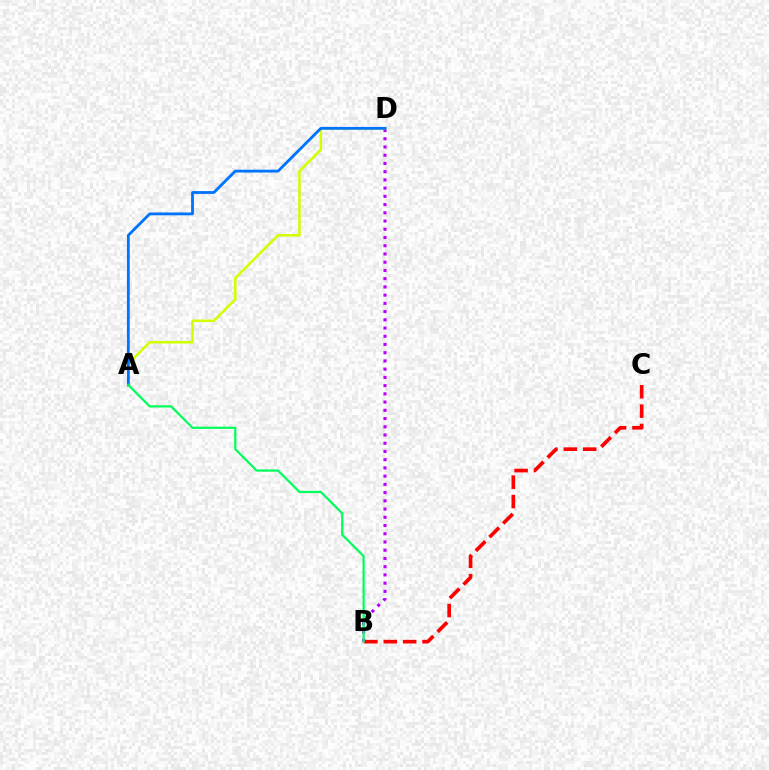{('B', 'C'): [{'color': '#ff0000', 'line_style': 'dashed', 'thickness': 2.63}], ('B', 'D'): [{'color': '#b900ff', 'line_style': 'dotted', 'thickness': 2.24}], ('A', 'D'): [{'color': '#d1ff00', 'line_style': 'solid', 'thickness': 1.85}, {'color': '#0074ff', 'line_style': 'solid', 'thickness': 2.03}], ('A', 'B'): [{'color': '#00ff5c', 'line_style': 'solid', 'thickness': 1.59}]}